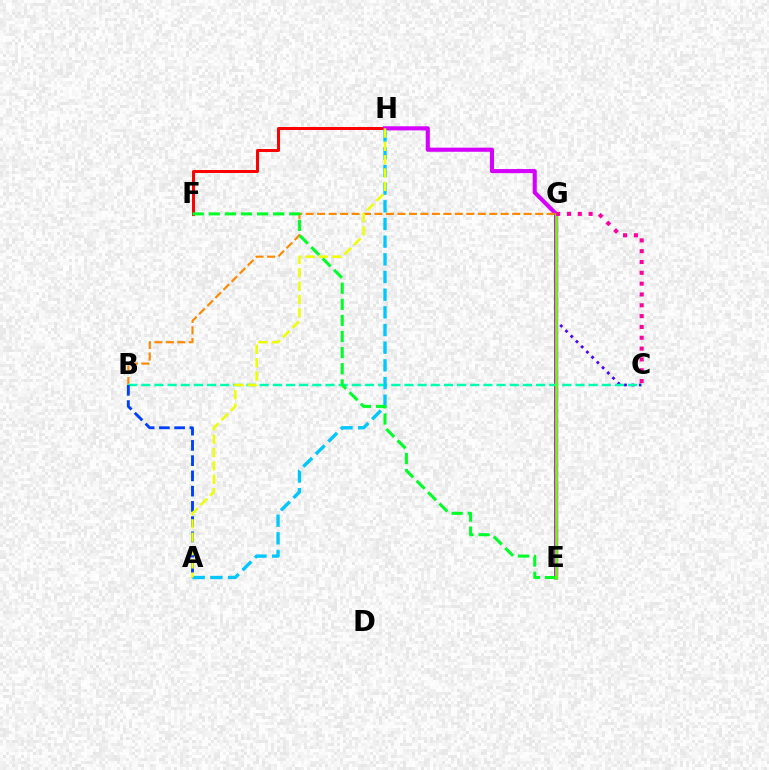{('C', 'G'): [{'color': '#4f00ff', 'line_style': 'dotted', 'thickness': 2.01}, {'color': '#ff00a0', 'line_style': 'dotted', 'thickness': 2.94}], ('F', 'H'): [{'color': '#ff0000', 'line_style': 'solid', 'thickness': 2.15}], ('E', 'H'): [{'color': '#d600ff', 'line_style': 'solid', 'thickness': 2.96}], ('B', 'G'): [{'color': '#ff8800', 'line_style': 'dashed', 'thickness': 1.56}], ('B', 'C'): [{'color': '#00ffaf', 'line_style': 'dashed', 'thickness': 1.79}], ('A', 'H'): [{'color': '#00c7ff', 'line_style': 'dashed', 'thickness': 2.4}, {'color': '#eeff00', 'line_style': 'dashed', 'thickness': 1.81}], ('A', 'B'): [{'color': '#003fff', 'line_style': 'dashed', 'thickness': 2.07}], ('E', 'F'): [{'color': '#00ff27', 'line_style': 'dashed', 'thickness': 2.19}], ('E', 'G'): [{'color': '#66ff00', 'line_style': 'solid', 'thickness': 1.98}]}